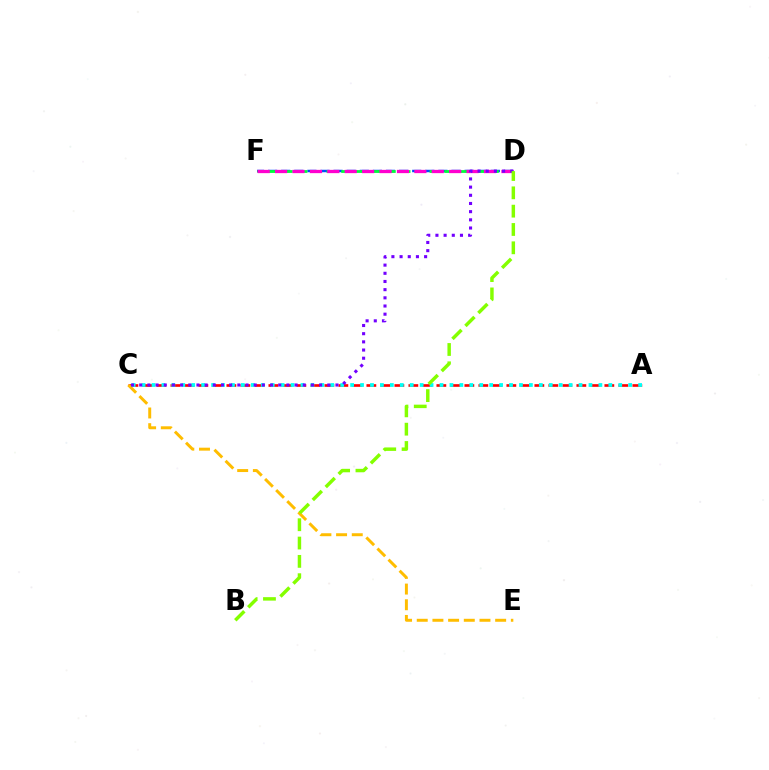{('A', 'C'): [{'color': '#ff0000', 'line_style': 'dashed', 'thickness': 1.9}, {'color': '#00fff6', 'line_style': 'dotted', 'thickness': 2.7}], ('C', 'E'): [{'color': '#ffbd00', 'line_style': 'dashed', 'thickness': 2.13}], ('D', 'F'): [{'color': '#004bff', 'line_style': 'dashed', 'thickness': 1.78}, {'color': '#00ff39', 'line_style': 'dashed', 'thickness': 2.0}, {'color': '#ff00cf', 'line_style': 'dashed', 'thickness': 2.37}], ('C', 'D'): [{'color': '#7200ff', 'line_style': 'dotted', 'thickness': 2.22}], ('B', 'D'): [{'color': '#84ff00', 'line_style': 'dashed', 'thickness': 2.49}]}